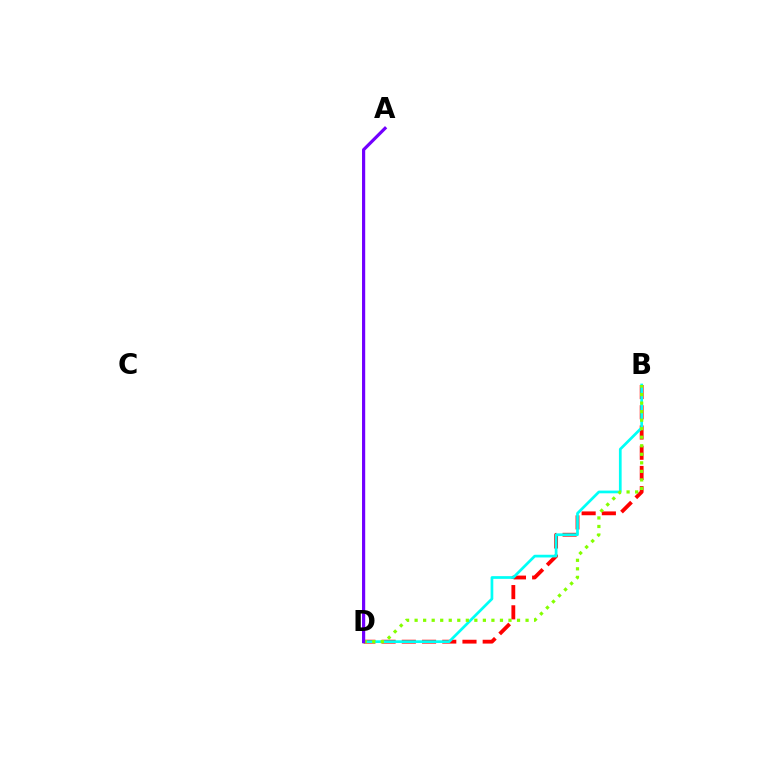{('B', 'D'): [{'color': '#ff0000', 'line_style': 'dashed', 'thickness': 2.75}, {'color': '#00fff6', 'line_style': 'solid', 'thickness': 1.96}, {'color': '#84ff00', 'line_style': 'dotted', 'thickness': 2.32}], ('A', 'D'): [{'color': '#7200ff', 'line_style': 'solid', 'thickness': 2.29}]}